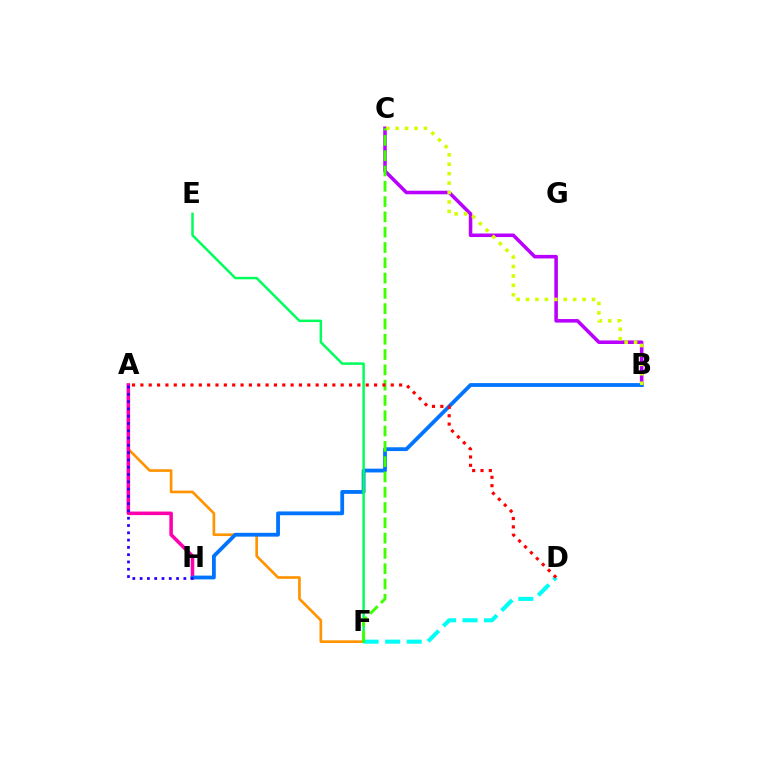{('A', 'F'): [{'color': '#ff9400', 'line_style': 'solid', 'thickness': 1.92}], ('A', 'H'): [{'color': '#ff00ac', 'line_style': 'solid', 'thickness': 2.56}, {'color': '#2500ff', 'line_style': 'dotted', 'thickness': 1.98}], ('B', 'C'): [{'color': '#b900ff', 'line_style': 'solid', 'thickness': 2.55}, {'color': '#d1ff00', 'line_style': 'dotted', 'thickness': 2.56}], ('B', 'H'): [{'color': '#0074ff', 'line_style': 'solid', 'thickness': 2.73}], ('D', 'F'): [{'color': '#00fff6', 'line_style': 'dashed', 'thickness': 2.93}], ('E', 'F'): [{'color': '#00ff5c', 'line_style': 'solid', 'thickness': 1.79}], ('C', 'F'): [{'color': '#3dff00', 'line_style': 'dashed', 'thickness': 2.08}], ('A', 'D'): [{'color': '#ff0000', 'line_style': 'dotted', 'thickness': 2.27}]}